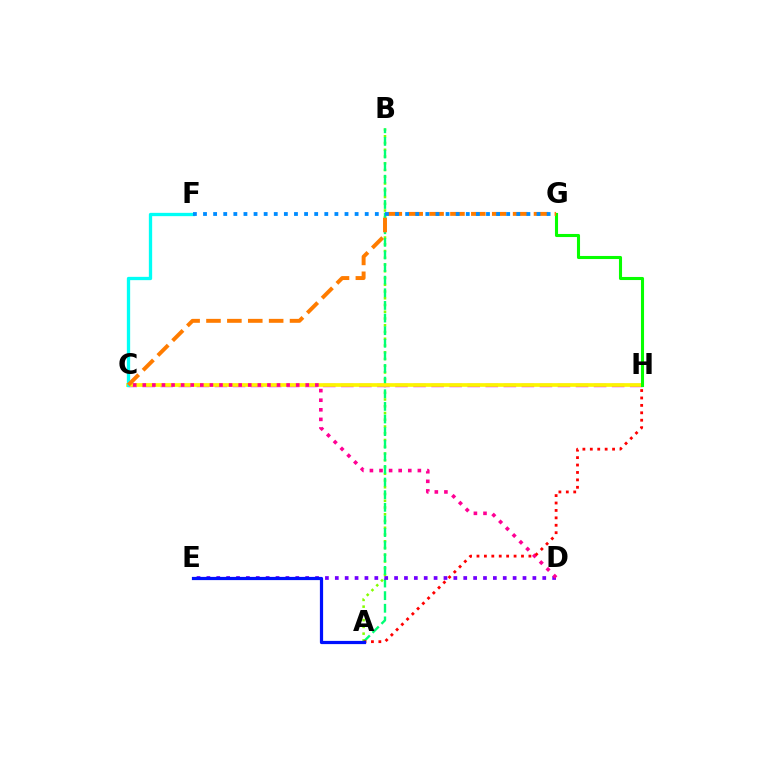{('A', 'B'): [{'color': '#84ff00', 'line_style': 'dotted', 'thickness': 1.83}, {'color': '#00ff74', 'line_style': 'dashed', 'thickness': 1.71}], ('C', 'H'): [{'color': '#ee00ff', 'line_style': 'dashed', 'thickness': 2.45}, {'color': '#fcf500', 'line_style': 'solid', 'thickness': 2.66}], ('D', 'E'): [{'color': '#7200ff', 'line_style': 'dotted', 'thickness': 2.68}], ('C', 'F'): [{'color': '#00fff6', 'line_style': 'solid', 'thickness': 2.38}], ('G', 'H'): [{'color': '#08ff00', 'line_style': 'solid', 'thickness': 2.22}], ('C', 'G'): [{'color': '#ff7c00', 'line_style': 'dashed', 'thickness': 2.84}], ('C', 'D'): [{'color': '#ff0094', 'line_style': 'dotted', 'thickness': 2.61}], ('F', 'G'): [{'color': '#008cff', 'line_style': 'dotted', 'thickness': 2.75}], ('A', 'H'): [{'color': '#ff0000', 'line_style': 'dotted', 'thickness': 2.02}], ('A', 'E'): [{'color': '#0010ff', 'line_style': 'solid', 'thickness': 2.31}]}